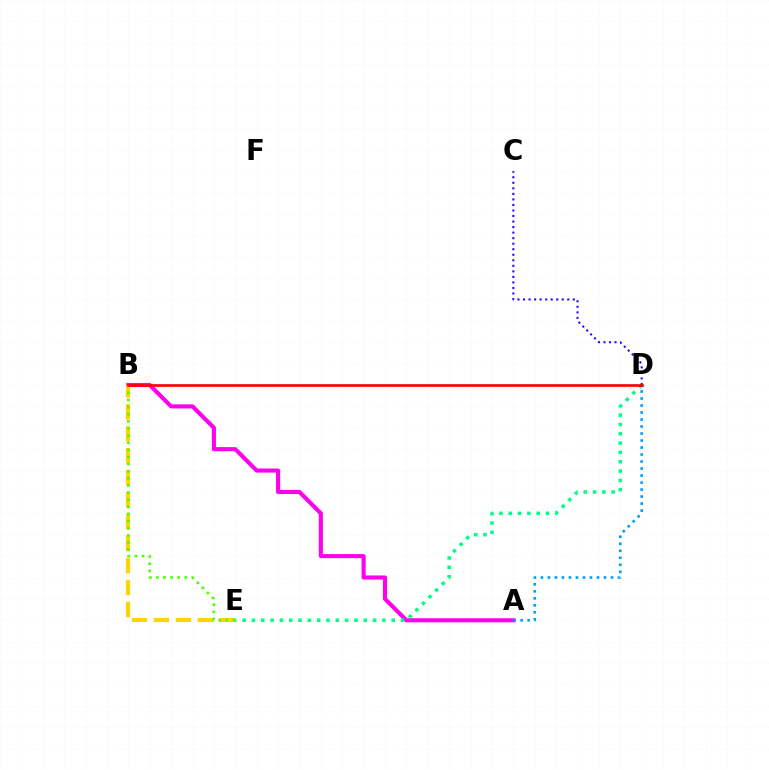{('A', 'B'): [{'color': '#ff00ed', 'line_style': 'solid', 'thickness': 2.95}], ('B', 'E'): [{'color': '#ffd500', 'line_style': 'dashed', 'thickness': 2.98}, {'color': '#4fff00', 'line_style': 'dotted', 'thickness': 1.94}], ('A', 'D'): [{'color': '#009eff', 'line_style': 'dotted', 'thickness': 1.9}], ('D', 'E'): [{'color': '#00ff86', 'line_style': 'dotted', 'thickness': 2.53}], ('C', 'D'): [{'color': '#3700ff', 'line_style': 'dotted', 'thickness': 1.5}], ('B', 'D'): [{'color': '#ff0000', 'line_style': 'solid', 'thickness': 1.94}]}